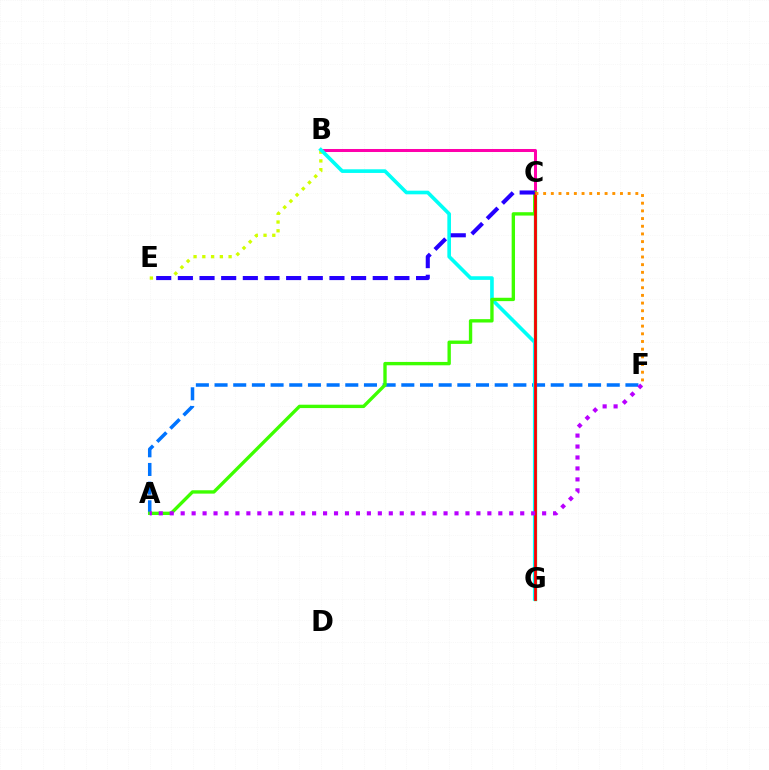{('B', 'C'): [{'color': '#ff00ac', 'line_style': 'solid', 'thickness': 2.17}], ('B', 'E'): [{'color': '#d1ff00', 'line_style': 'dotted', 'thickness': 2.38}], ('C', 'G'): [{'color': '#00ff5c', 'line_style': 'solid', 'thickness': 2.41}, {'color': '#ff0000', 'line_style': 'solid', 'thickness': 1.99}], ('A', 'F'): [{'color': '#0074ff', 'line_style': 'dashed', 'thickness': 2.54}, {'color': '#b900ff', 'line_style': 'dotted', 'thickness': 2.98}], ('B', 'G'): [{'color': '#00fff6', 'line_style': 'solid', 'thickness': 2.62}], ('A', 'C'): [{'color': '#3dff00', 'line_style': 'solid', 'thickness': 2.42}], ('C', 'F'): [{'color': '#ff9400', 'line_style': 'dotted', 'thickness': 2.09}], ('C', 'E'): [{'color': '#2500ff', 'line_style': 'dashed', 'thickness': 2.94}]}